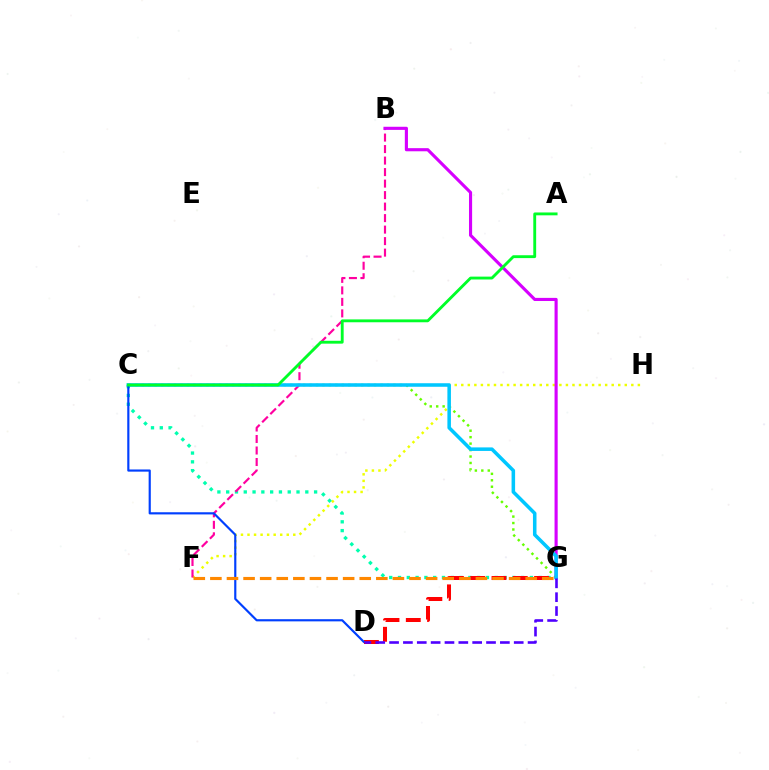{('F', 'H'): [{'color': '#eeff00', 'line_style': 'dotted', 'thickness': 1.78}], ('C', 'G'): [{'color': '#66ff00', 'line_style': 'dotted', 'thickness': 1.75}, {'color': '#00ffaf', 'line_style': 'dotted', 'thickness': 2.39}, {'color': '#00c7ff', 'line_style': 'solid', 'thickness': 2.55}], ('D', 'G'): [{'color': '#ff0000', 'line_style': 'dashed', 'thickness': 2.89}, {'color': '#4f00ff', 'line_style': 'dashed', 'thickness': 1.88}], ('B', 'F'): [{'color': '#ff00a0', 'line_style': 'dashed', 'thickness': 1.56}], ('B', 'G'): [{'color': '#d600ff', 'line_style': 'solid', 'thickness': 2.25}], ('C', 'D'): [{'color': '#003fff', 'line_style': 'solid', 'thickness': 1.56}], ('A', 'C'): [{'color': '#00ff27', 'line_style': 'solid', 'thickness': 2.06}], ('F', 'G'): [{'color': '#ff8800', 'line_style': 'dashed', 'thickness': 2.25}]}